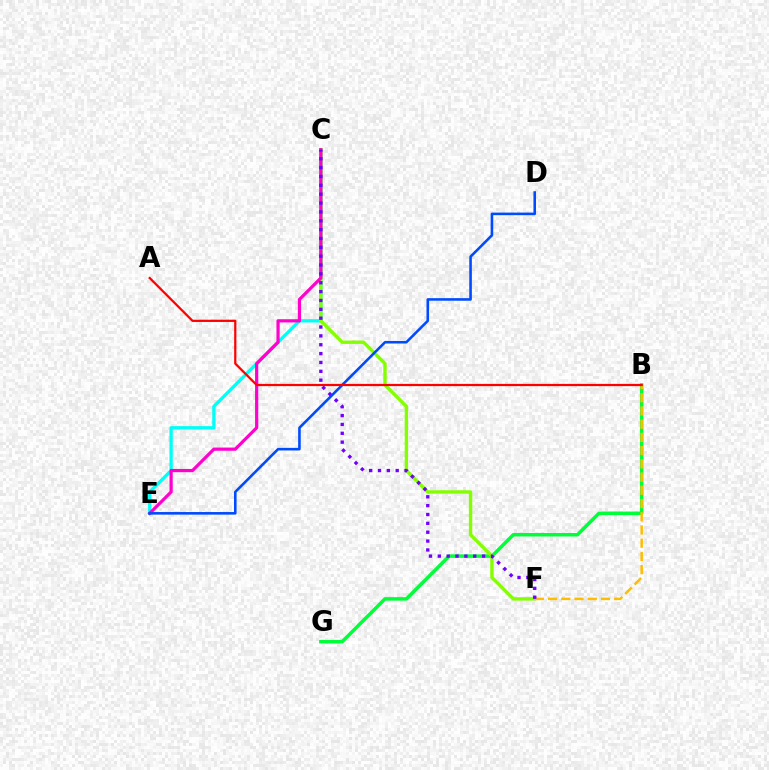{('B', 'G'): [{'color': '#00ff39', 'line_style': 'solid', 'thickness': 2.51}], ('C', 'E'): [{'color': '#00fff6', 'line_style': 'solid', 'thickness': 2.37}, {'color': '#ff00cf', 'line_style': 'solid', 'thickness': 2.31}], ('C', 'F'): [{'color': '#84ff00', 'line_style': 'solid', 'thickness': 2.44}, {'color': '#7200ff', 'line_style': 'dotted', 'thickness': 2.41}], ('B', 'F'): [{'color': '#ffbd00', 'line_style': 'dashed', 'thickness': 1.8}], ('D', 'E'): [{'color': '#004bff', 'line_style': 'solid', 'thickness': 1.86}], ('A', 'B'): [{'color': '#ff0000', 'line_style': 'solid', 'thickness': 1.6}]}